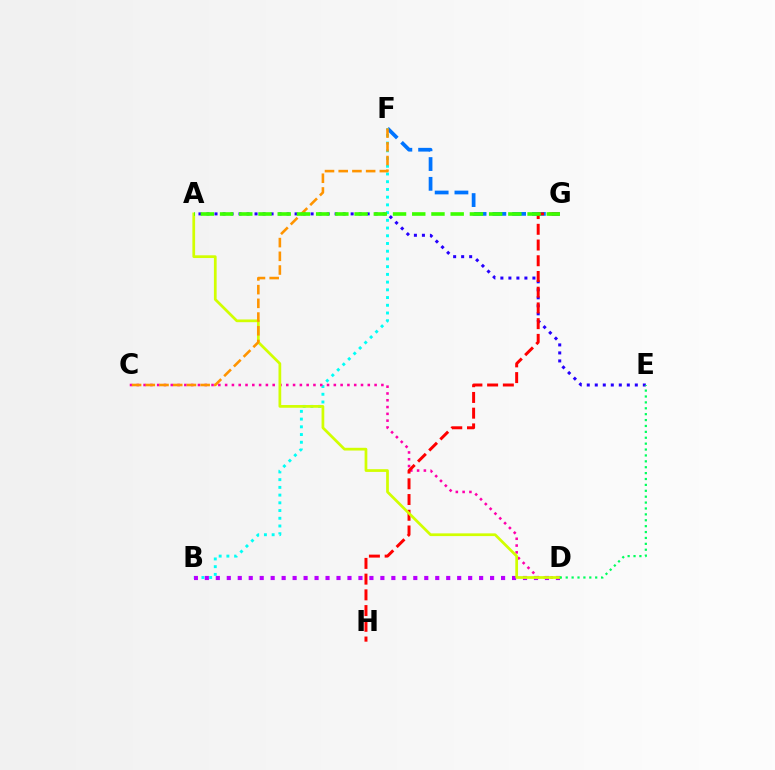{('A', 'E'): [{'color': '#2500ff', 'line_style': 'dotted', 'thickness': 2.18}], ('F', 'G'): [{'color': '#0074ff', 'line_style': 'dashed', 'thickness': 2.69}], ('B', 'F'): [{'color': '#00fff6', 'line_style': 'dotted', 'thickness': 2.1}], ('B', 'D'): [{'color': '#b900ff', 'line_style': 'dotted', 'thickness': 2.98}], ('C', 'D'): [{'color': '#ff00ac', 'line_style': 'dotted', 'thickness': 1.85}], ('G', 'H'): [{'color': '#ff0000', 'line_style': 'dashed', 'thickness': 2.14}], ('A', 'D'): [{'color': '#d1ff00', 'line_style': 'solid', 'thickness': 1.96}], ('C', 'F'): [{'color': '#ff9400', 'line_style': 'dashed', 'thickness': 1.86}], ('D', 'E'): [{'color': '#00ff5c', 'line_style': 'dotted', 'thickness': 1.6}], ('A', 'G'): [{'color': '#3dff00', 'line_style': 'dashed', 'thickness': 2.61}]}